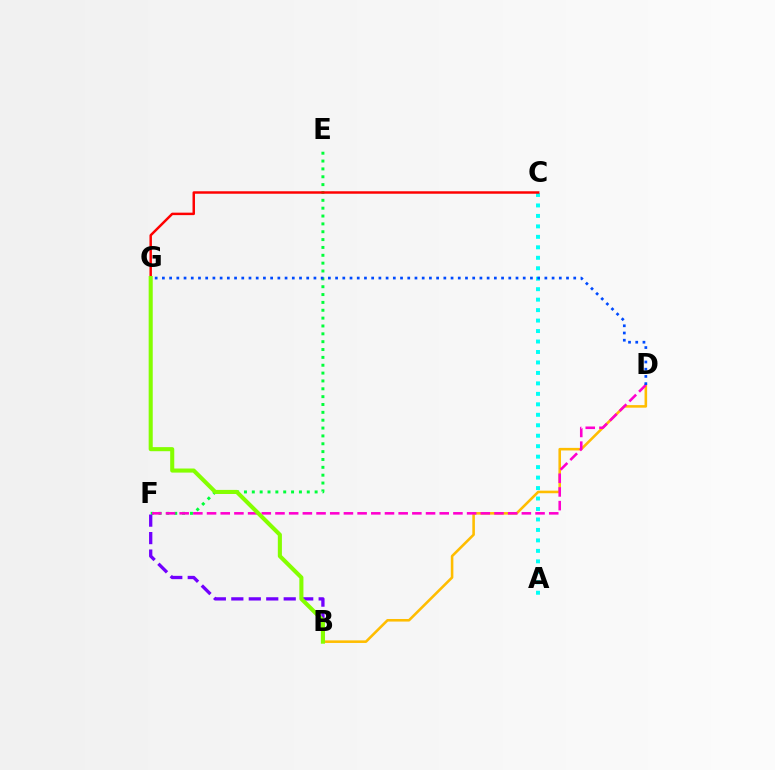{('A', 'C'): [{'color': '#00fff6', 'line_style': 'dotted', 'thickness': 2.84}], ('B', 'D'): [{'color': '#ffbd00', 'line_style': 'solid', 'thickness': 1.86}], ('E', 'F'): [{'color': '#00ff39', 'line_style': 'dotted', 'thickness': 2.13}], ('D', 'F'): [{'color': '#ff00cf', 'line_style': 'dashed', 'thickness': 1.86}], ('C', 'G'): [{'color': '#ff0000', 'line_style': 'solid', 'thickness': 1.78}], ('B', 'F'): [{'color': '#7200ff', 'line_style': 'dashed', 'thickness': 2.37}], ('D', 'G'): [{'color': '#004bff', 'line_style': 'dotted', 'thickness': 1.96}], ('B', 'G'): [{'color': '#84ff00', 'line_style': 'solid', 'thickness': 2.94}]}